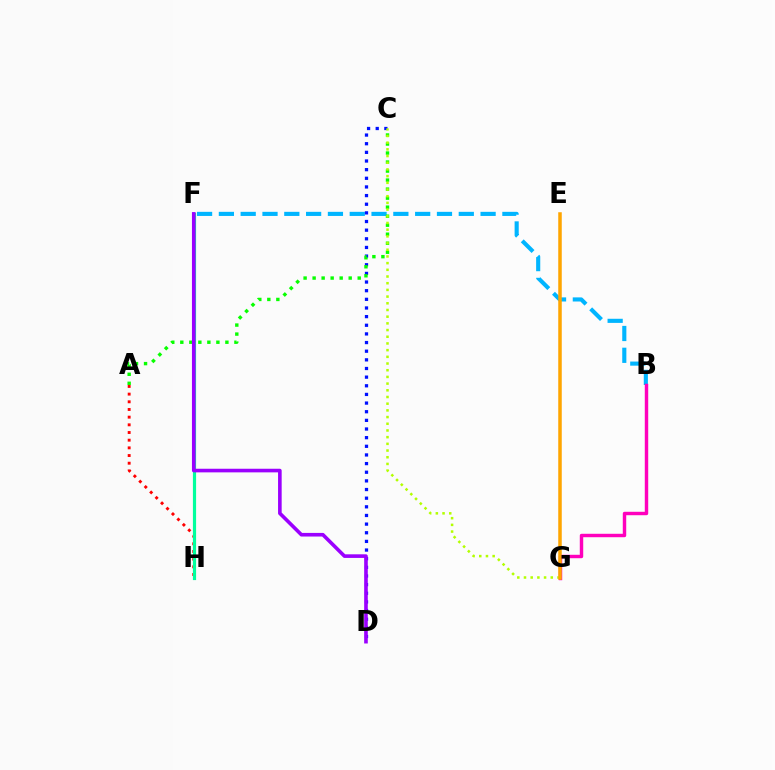{('B', 'F'): [{'color': '#00b5ff', 'line_style': 'dashed', 'thickness': 2.96}], ('B', 'G'): [{'color': '#ff00bd', 'line_style': 'solid', 'thickness': 2.47}], ('A', 'H'): [{'color': '#ff0000', 'line_style': 'dotted', 'thickness': 2.09}], ('C', 'D'): [{'color': '#0010ff', 'line_style': 'dotted', 'thickness': 2.35}], ('A', 'C'): [{'color': '#08ff00', 'line_style': 'dotted', 'thickness': 2.45}], ('F', 'H'): [{'color': '#00ff9d', 'line_style': 'solid', 'thickness': 2.3}], ('C', 'G'): [{'color': '#b3ff00', 'line_style': 'dotted', 'thickness': 1.82}], ('E', 'G'): [{'color': '#ffa500', 'line_style': 'solid', 'thickness': 2.53}], ('D', 'F'): [{'color': '#9b00ff', 'line_style': 'solid', 'thickness': 2.6}]}